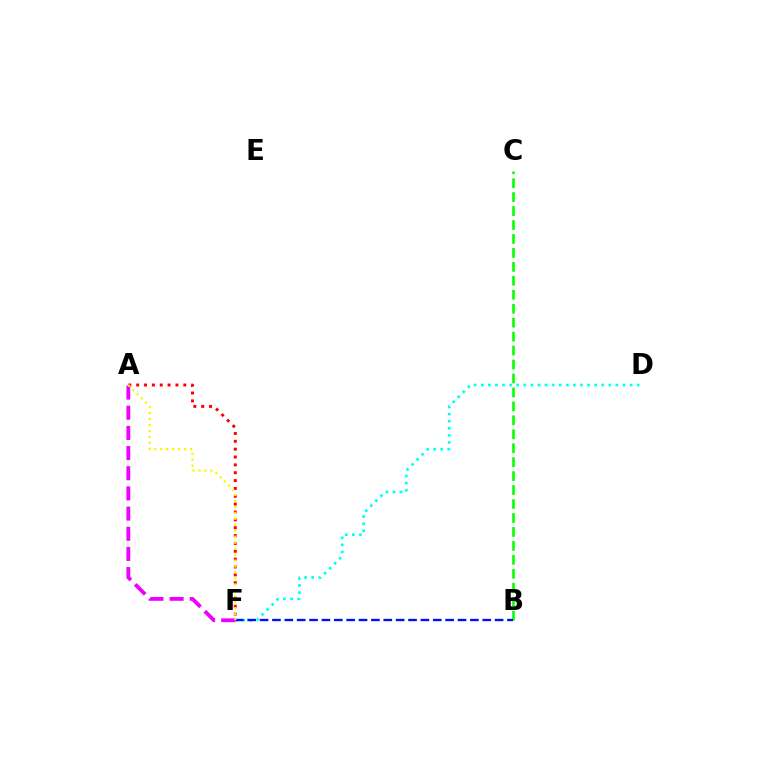{('A', 'F'): [{'color': '#ff0000', 'line_style': 'dotted', 'thickness': 2.13}, {'color': '#ee00ff', 'line_style': 'dashed', 'thickness': 2.74}, {'color': '#fcf500', 'line_style': 'dotted', 'thickness': 1.62}], ('B', 'C'): [{'color': '#08ff00', 'line_style': 'dashed', 'thickness': 1.9}], ('D', 'F'): [{'color': '#00fff6', 'line_style': 'dotted', 'thickness': 1.93}], ('B', 'F'): [{'color': '#0010ff', 'line_style': 'dashed', 'thickness': 1.68}]}